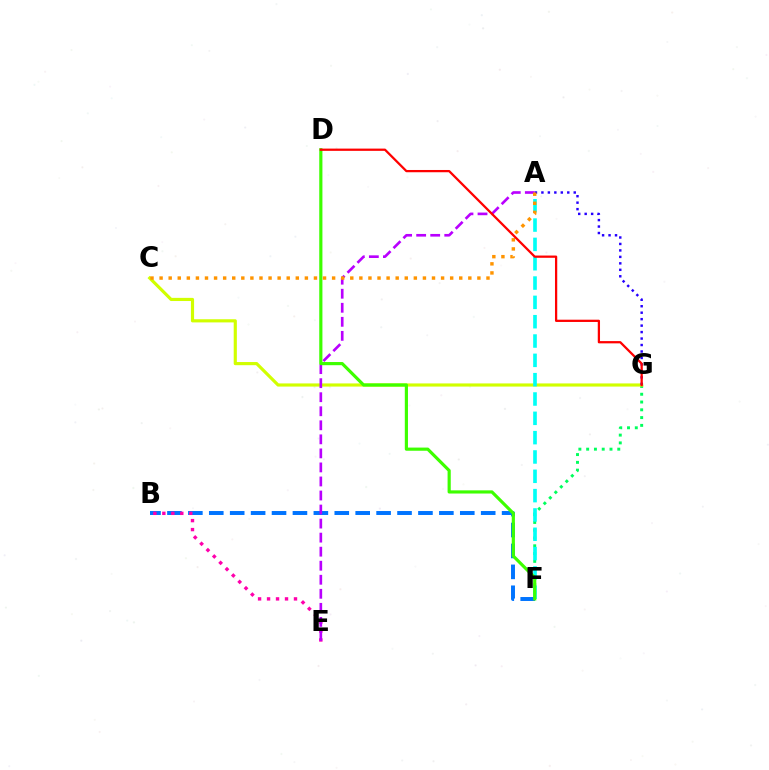{('F', 'G'): [{'color': '#00ff5c', 'line_style': 'dotted', 'thickness': 2.11}], ('C', 'G'): [{'color': '#d1ff00', 'line_style': 'solid', 'thickness': 2.27}], ('A', 'F'): [{'color': '#00fff6', 'line_style': 'dashed', 'thickness': 2.63}], ('B', 'F'): [{'color': '#0074ff', 'line_style': 'dashed', 'thickness': 2.84}], ('B', 'E'): [{'color': '#ff00ac', 'line_style': 'dotted', 'thickness': 2.44}], ('A', 'G'): [{'color': '#2500ff', 'line_style': 'dotted', 'thickness': 1.76}], ('A', 'E'): [{'color': '#b900ff', 'line_style': 'dashed', 'thickness': 1.91}], ('D', 'F'): [{'color': '#3dff00', 'line_style': 'solid', 'thickness': 2.28}], ('A', 'C'): [{'color': '#ff9400', 'line_style': 'dotted', 'thickness': 2.47}], ('D', 'G'): [{'color': '#ff0000', 'line_style': 'solid', 'thickness': 1.63}]}